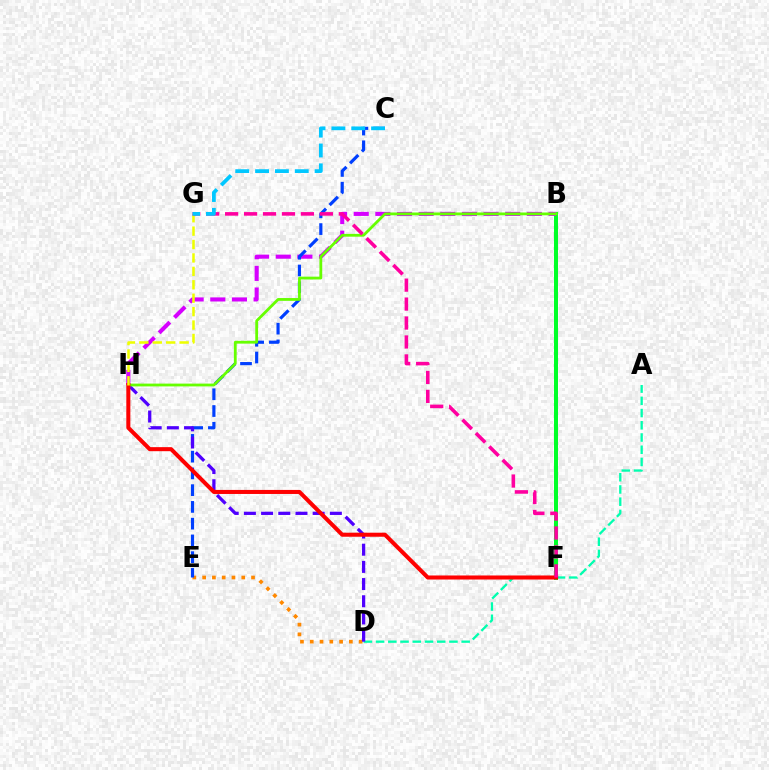{('D', 'E'): [{'color': '#ff8800', 'line_style': 'dotted', 'thickness': 2.66}], ('A', 'D'): [{'color': '#00ffaf', 'line_style': 'dashed', 'thickness': 1.66}], ('B', 'F'): [{'color': '#00ff27', 'line_style': 'solid', 'thickness': 2.89}], ('B', 'H'): [{'color': '#d600ff', 'line_style': 'dashed', 'thickness': 2.94}, {'color': '#66ff00', 'line_style': 'solid', 'thickness': 2.01}], ('C', 'E'): [{'color': '#003fff', 'line_style': 'dashed', 'thickness': 2.28}], ('D', 'H'): [{'color': '#4f00ff', 'line_style': 'dashed', 'thickness': 2.34}], ('F', 'H'): [{'color': '#ff0000', 'line_style': 'solid', 'thickness': 2.91}], ('G', 'H'): [{'color': '#eeff00', 'line_style': 'dashed', 'thickness': 1.82}], ('F', 'G'): [{'color': '#ff00a0', 'line_style': 'dashed', 'thickness': 2.57}], ('C', 'G'): [{'color': '#00c7ff', 'line_style': 'dashed', 'thickness': 2.7}]}